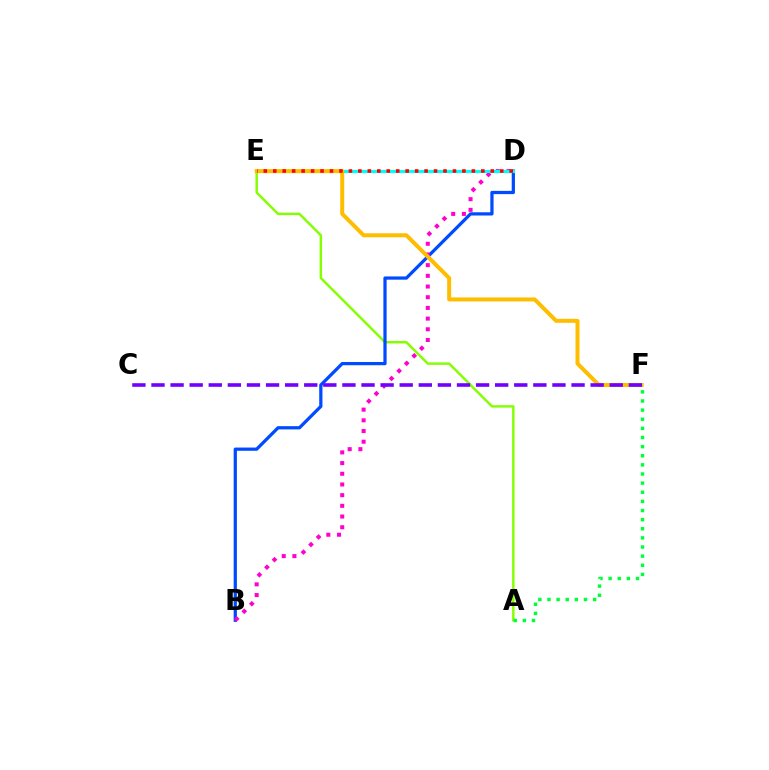{('A', 'E'): [{'color': '#84ff00', 'line_style': 'solid', 'thickness': 1.77}], ('B', 'D'): [{'color': '#004bff', 'line_style': 'solid', 'thickness': 2.33}, {'color': '#ff00cf', 'line_style': 'dotted', 'thickness': 2.9}], ('A', 'F'): [{'color': '#00ff39', 'line_style': 'dotted', 'thickness': 2.48}], ('D', 'E'): [{'color': '#00fff6', 'line_style': 'solid', 'thickness': 2.25}, {'color': '#ff0000', 'line_style': 'dotted', 'thickness': 2.57}], ('E', 'F'): [{'color': '#ffbd00', 'line_style': 'solid', 'thickness': 2.88}], ('C', 'F'): [{'color': '#7200ff', 'line_style': 'dashed', 'thickness': 2.59}]}